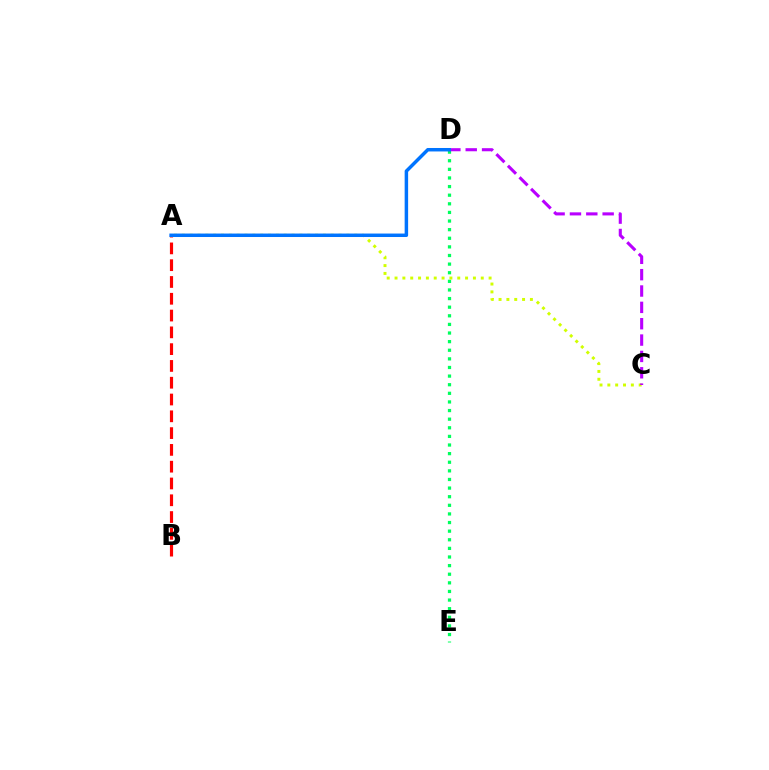{('A', 'B'): [{'color': '#ff0000', 'line_style': 'dashed', 'thickness': 2.28}], ('D', 'E'): [{'color': '#00ff5c', 'line_style': 'dotted', 'thickness': 2.34}], ('A', 'C'): [{'color': '#d1ff00', 'line_style': 'dotted', 'thickness': 2.13}], ('C', 'D'): [{'color': '#b900ff', 'line_style': 'dashed', 'thickness': 2.22}], ('A', 'D'): [{'color': '#0074ff', 'line_style': 'solid', 'thickness': 2.5}]}